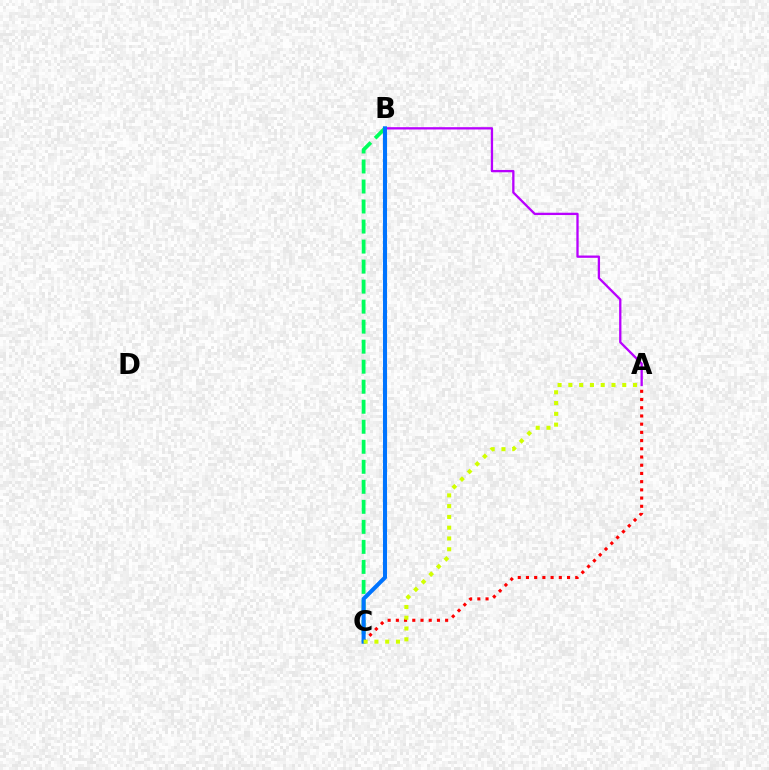{('A', 'C'): [{'color': '#ff0000', 'line_style': 'dotted', 'thickness': 2.23}, {'color': '#d1ff00', 'line_style': 'dotted', 'thickness': 2.93}], ('B', 'C'): [{'color': '#00ff5c', 'line_style': 'dashed', 'thickness': 2.72}, {'color': '#0074ff', 'line_style': 'solid', 'thickness': 2.93}], ('A', 'B'): [{'color': '#b900ff', 'line_style': 'solid', 'thickness': 1.66}]}